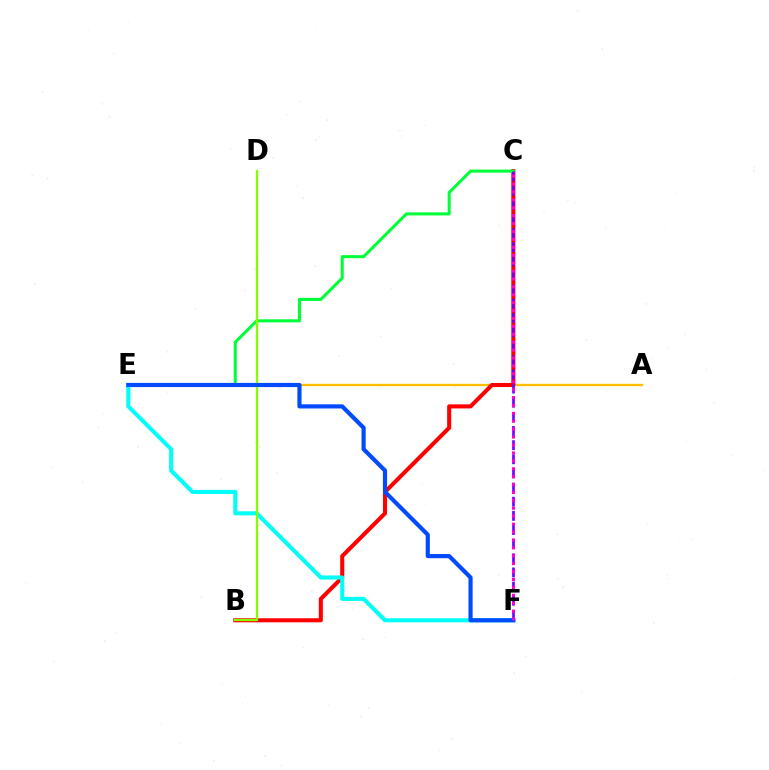{('A', 'E'): [{'color': '#ffbd00', 'line_style': 'solid', 'thickness': 1.69}], ('B', 'C'): [{'color': '#ff0000', 'line_style': 'solid', 'thickness': 2.93}], ('E', 'F'): [{'color': '#00fff6', 'line_style': 'solid', 'thickness': 2.93}, {'color': '#004bff', 'line_style': 'solid', 'thickness': 2.99}], ('C', 'E'): [{'color': '#00ff39', 'line_style': 'solid', 'thickness': 2.2}], ('B', 'D'): [{'color': '#84ff00', 'line_style': 'solid', 'thickness': 1.67}], ('C', 'F'): [{'color': '#7200ff', 'line_style': 'dashed', 'thickness': 1.92}, {'color': '#ff00cf', 'line_style': 'dotted', 'thickness': 2.15}]}